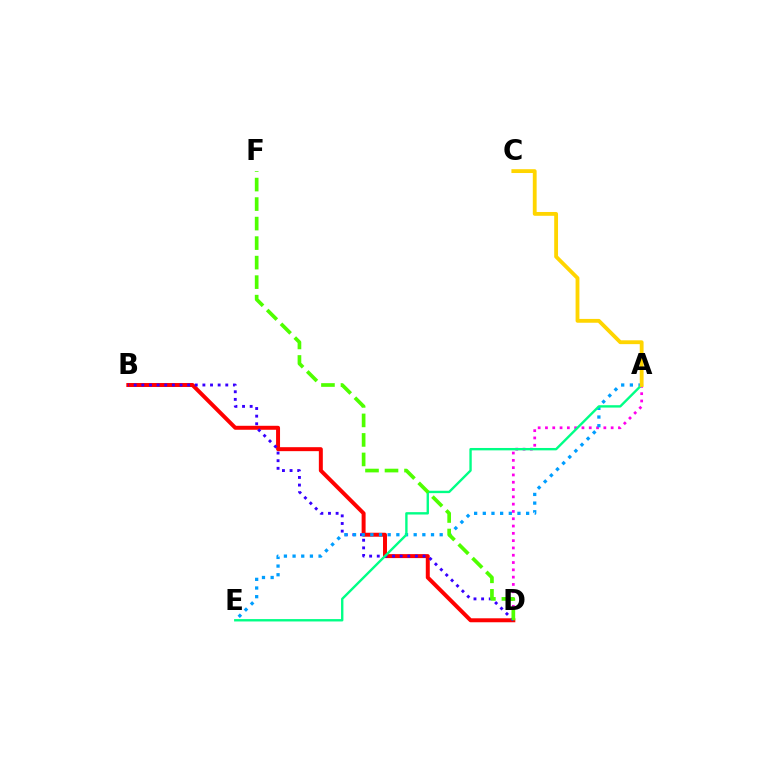{('A', 'D'): [{'color': '#ff00ed', 'line_style': 'dotted', 'thickness': 1.98}], ('B', 'D'): [{'color': '#ff0000', 'line_style': 'solid', 'thickness': 2.86}, {'color': '#3700ff', 'line_style': 'dotted', 'thickness': 2.07}], ('A', 'E'): [{'color': '#009eff', 'line_style': 'dotted', 'thickness': 2.35}, {'color': '#00ff86', 'line_style': 'solid', 'thickness': 1.71}], ('D', 'F'): [{'color': '#4fff00', 'line_style': 'dashed', 'thickness': 2.65}], ('A', 'C'): [{'color': '#ffd500', 'line_style': 'solid', 'thickness': 2.75}]}